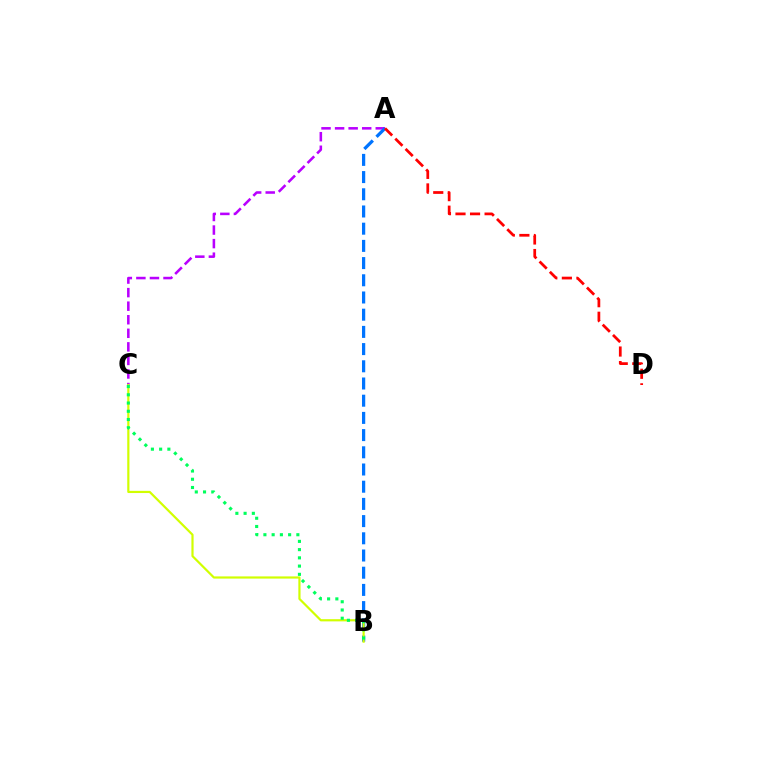{('A', 'C'): [{'color': '#b900ff', 'line_style': 'dashed', 'thickness': 1.84}], ('A', 'B'): [{'color': '#0074ff', 'line_style': 'dashed', 'thickness': 2.34}], ('B', 'C'): [{'color': '#d1ff00', 'line_style': 'solid', 'thickness': 1.58}, {'color': '#00ff5c', 'line_style': 'dotted', 'thickness': 2.24}], ('A', 'D'): [{'color': '#ff0000', 'line_style': 'dashed', 'thickness': 1.98}]}